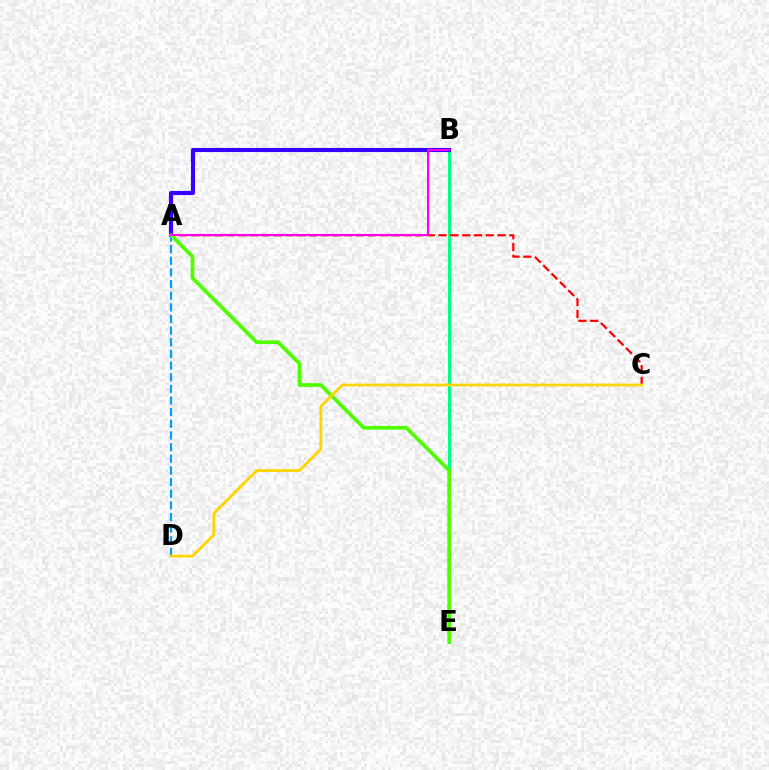{('B', 'E'): [{'color': '#00ff86', 'line_style': 'solid', 'thickness': 2.14}], ('A', 'D'): [{'color': '#009eff', 'line_style': 'dashed', 'thickness': 1.58}], ('A', 'B'): [{'color': '#3700ff', 'line_style': 'solid', 'thickness': 2.95}, {'color': '#ff00ed', 'line_style': 'solid', 'thickness': 1.5}], ('A', 'C'): [{'color': '#ff0000', 'line_style': 'dashed', 'thickness': 1.6}], ('A', 'E'): [{'color': '#4fff00', 'line_style': 'solid', 'thickness': 2.68}], ('C', 'D'): [{'color': '#ffd500', 'line_style': 'solid', 'thickness': 2.02}]}